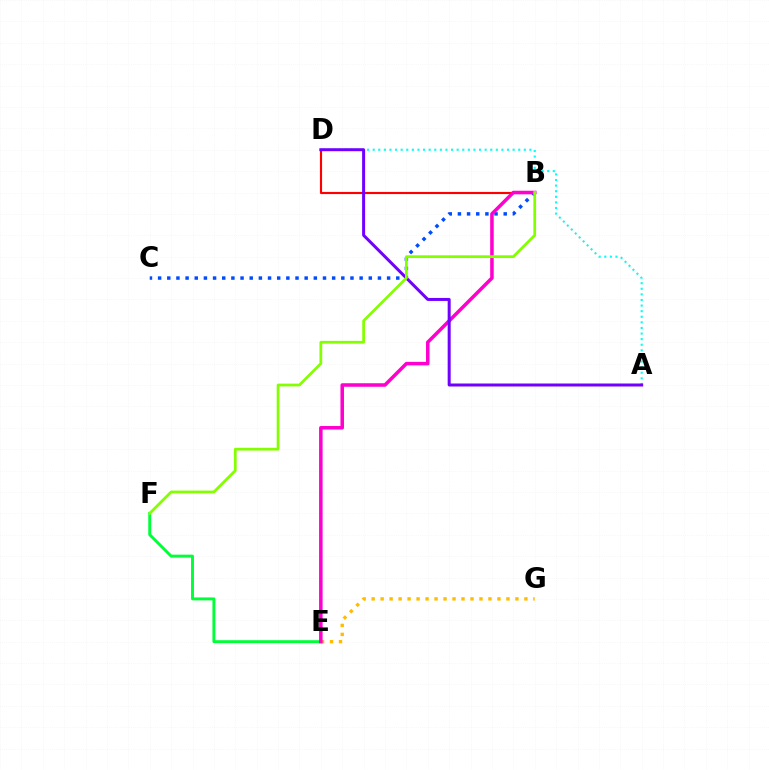{('E', 'F'): [{'color': '#00ff39', 'line_style': 'solid', 'thickness': 2.11}], ('B', 'D'): [{'color': '#ff0000', 'line_style': 'solid', 'thickness': 1.54}], ('B', 'C'): [{'color': '#004bff', 'line_style': 'dotted', 'thickness': 2.49}], ('A', 'D'): [{'color': '#00fff6', 'line_style': 'dotted', 'thickness': 1.52}, {'color': '#7200ff', 'line_style': 'solid', 'thickness': 2.16}], ('E', 'G'): [{'color': '#ffbd00', 'line_style': 'dotted', 'thickness': 2.44}], ('B', 'E'): [{'color': '#ff00cf', 'line_style': 'solid', 'thickness': 2.53}], ('B', 'F'): [{'color': '#84ff00', 'line_style': 'solid', 'thickness': 1.97}]}